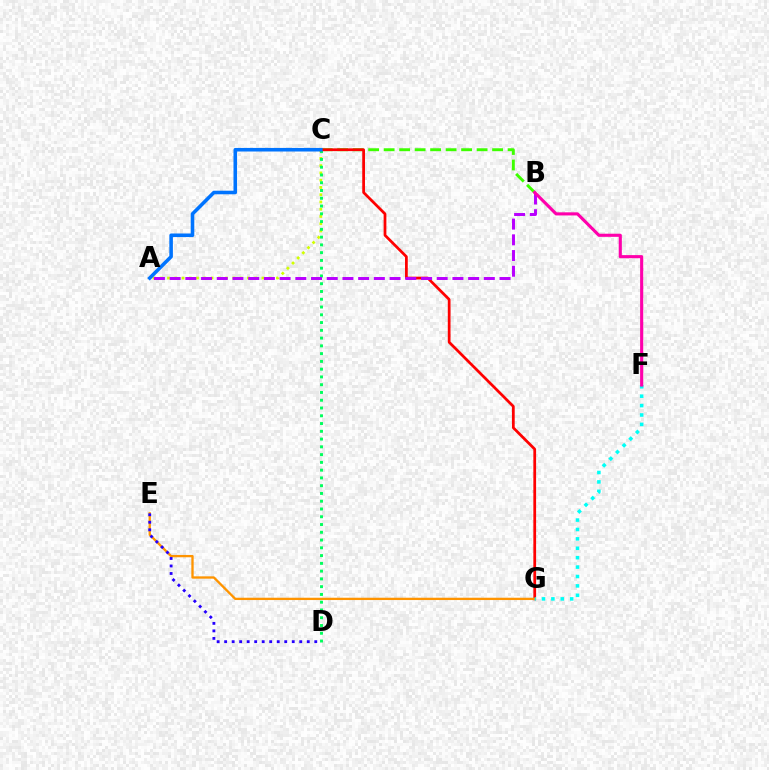{('A', 'C'): [{'color': '#d1ff00', 'line_style': 'dotted', 'thickness': 1.97}, {'color': '#0074ff', 'line_style': 'solid', 'thickness': 2.57}], ('C', 'D'): [{'color': '#00ff5c', 'line_style': 'dotted', 'thickness': 2.11}], ('B', 'C'): [{'color': '#3dff00', 'line_style': 'dashed', 'thickness': 2.1}], ('C', 'G'): [{'color': '#ff0000', 'line_style': 'solid', 'thickness': 1.98}], ('A', 'B'): [{'color': '#b900ff', 'line_style': 'dashed', 'thickness': 2.13}], ('E', 'G'): [{'color': '#ff9400', 'line_style': 'solid', 'thickness': 1.67}], ('D', 'E'): [{'color': '#2500ff', 'line_style': 'dotted', 'thickness': 2.04}], ('F', 'G'): [{'color': '#00fff6', 'line_style': 'dotted', 'thickness': 2.56}], ('B', 'F'): [{'color': '#ff00ac', 'line_style': 'solid', 'thickness': 2.24}]}